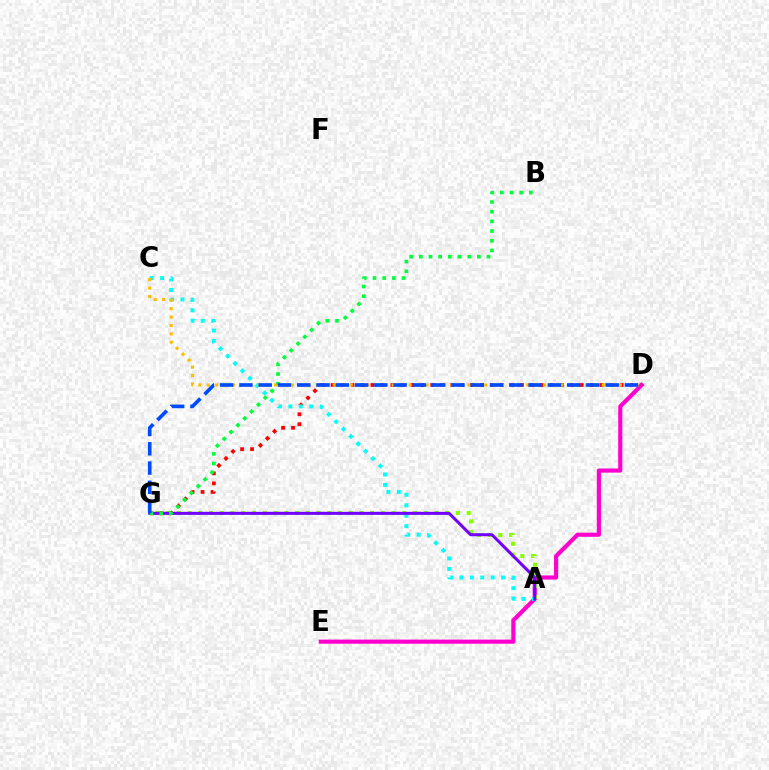{('D', 'G'): [{'color': '#ff0000', 'line_style': 'dotted', 'thickness': 2.71}, {'color': '#004bff', 'line_style': 'dashed', 'thickness': 2.62}], ('D', 'E'): [{'color': '#ff00cf', 'line_style': 'solid', 'thickness': 2.98}], ('A', 'G'): [{'color': '#84ff00', 'line_style': 'dotted', 'thickness': 2.92}, {'color': '#7200ff', 'line_style': 'solid', 'thickness': 2.17}], ('A', 'C'): [{'color': '#00fff6', 'line_style': 'dotted', 'thickness': 2.83}], ('C', 'D'): [{'color': '#ffbd00', 'line_style': 'dotted', 'thickness': 2.28}], ('B', 'G'): [{'color': '#00ff39', 'line_style': 'dotted', 'thickness': 2.63}]}